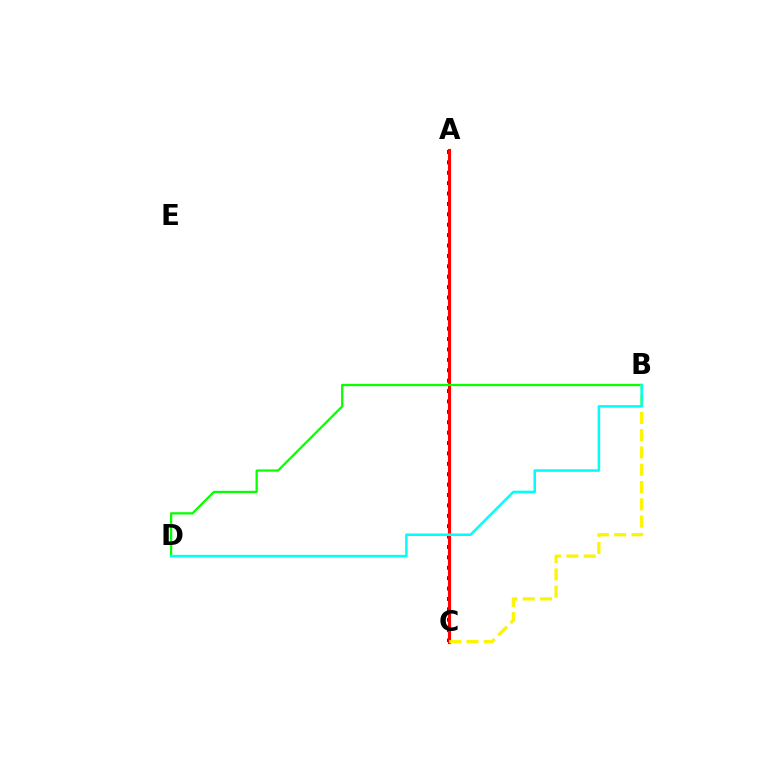{('A', 'C'): [{'color': '#0010ff', 'line_style': 'dotted', 'thickness': 2.82}, {'color': '#ee00ff', 'line_style': 'solid', 'thickness': 1.97}, {'color': '#ff0000', 'line_style': 'solid', 'thickness': 2.24}], ('B', 'D'): [{'color': '#08ff00', 'line_style': 'solid', 'thickness': 1.64}, {'color': '#00fff6', 'line_style': 'solid', 'thickness': 1.84}], ('B', 'C'): [{'color': '#fcf500', 'line_style': 'dashed', 'thickness': 2.35}]}